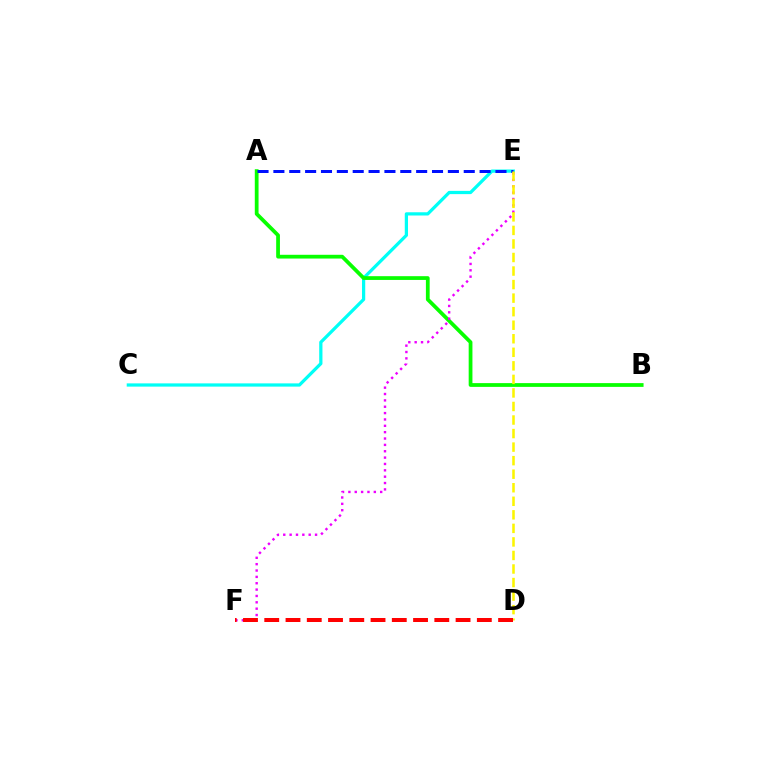{('C', 'E'): [{'color': '#00fff6', 'line_style': 'solid', 'thickness': 2.33}], ('A', 'B'): [{'color': '#08ff00', 'line_style': 'solid', 'thickness': 2.71}], ('A', 'E'): [{'color': '#0010ff', 'line_style': 'dashed', 'thickness': 2.15}], ('E', 'F'): [{'color': '#ee00ff', 'line_style': 'dotted', 'thickness': 1.73}], ('D', 'E'): [{'color': '#fcf500', 'line_style': 'dashed', 'thickness': 1.84}], ('D', 'F'): [{'color': '#ff0000', 'line_style': 'dashed', 'thickness': 2.89}]}